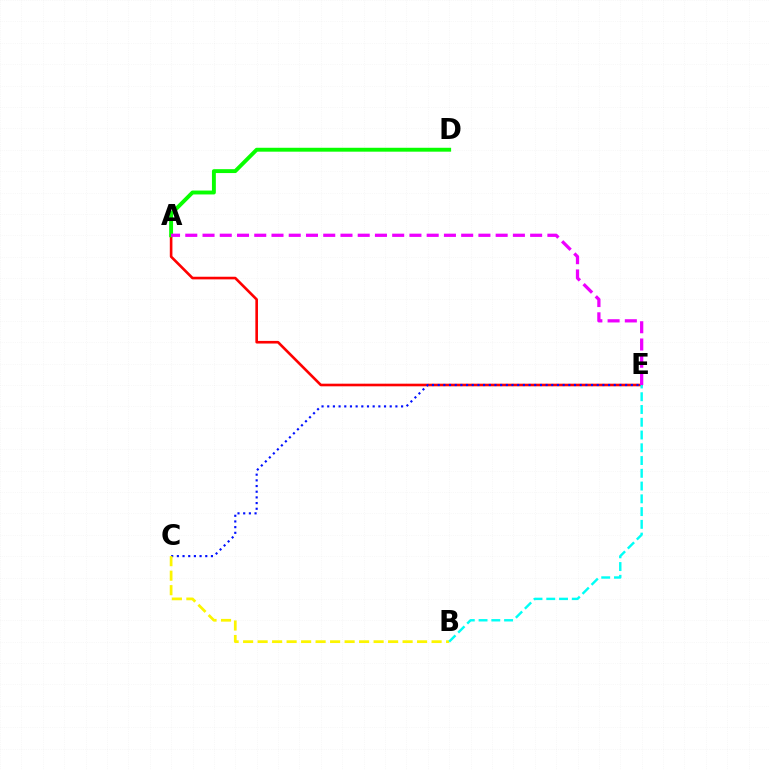{('A', 'E'): [{'color': '#ff0000', 'line_style': 'solid', 'thickness': 1.89}, {'color': '#ee00ff', 'line_style': 'dashed', 'thickness': 2.34}], ('C', 'E'): [{'color': '#0010ff', 'line_style': 'dotted', 'thickness': 1.54}], ('B', 'C'): [{'color': '#fcf500', 'line_style': 'dashed', 'thickness': 1.97}], ('B', 'E'): [{'color': '#00fff6', 'line_style': 'dashed', 'thickness': 1.73}], ('A', 'D'): [{'color': '#08ff00', 'line_style': 'solid', 'thickness': 2.8}]}